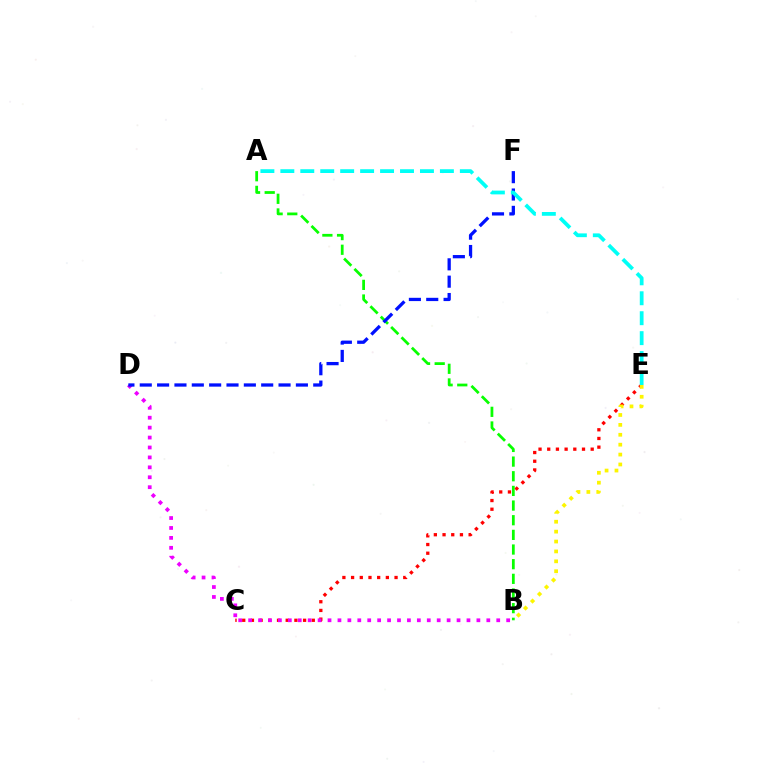{('C', 'E'): [{'color': '#ff0000', 'line_style': 'dotted', 'thickness': 2.36}], ('B', 'D'): [{'color': '#ee00ff', 'line_style': 'dotted', 'thickness': 2.7}], ('A', 'B'): [{'color': '#08ff00', 'line_style': 'dashed', 'thickness': 1.99}], ('D', 'F'): [{'color': '#0010ff', 'line_style': 'dashed', 'thickness': 2.36}], ('B', 'E'): [{'color': '#fcf500', 'line_style': 'dotted', 'thickness': 2.69}], ('A', 'E'): [{'color': '#00fff6', 'line_style': 'dashed', 'thickness': 2.71}]}